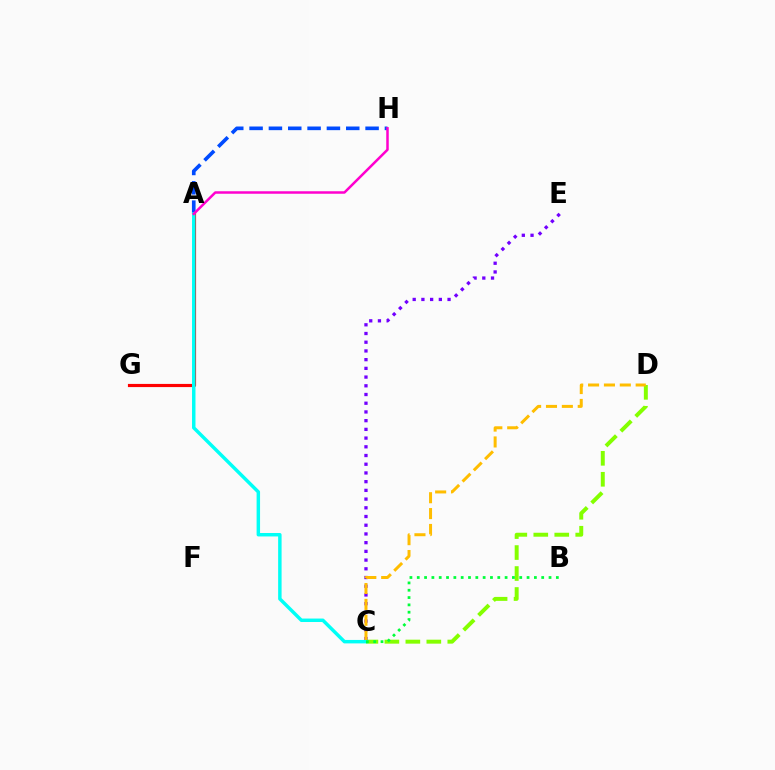{('C', 'E'): [{'color': '#7200ff', 'line_style': 'dotted', 'thickness': 2.37}], ('A', 'H'): [{'color': '#004bff', 'line_style': 'dashed', 'thickness': 2.63}, {'color': '#ff00cf', 'line_style': 'solid', 'thickness': 1.8}], ('C', 'D'): [{'color': '#84ff00', 'line_style': 'dashed', 'thickness': 2.85}, {'color': '#ffbd00', 'line_style': 'dashed', 'thickness': 2.16}], ('A', 'G'): [{'color': '#ff0000', 'line_style': 'solid', 'thickness': 2.28}], ('A', 'C'): [{'color': '#00fff6', 'line_style': 'solid', 'thickness': 2.49}], ('B', 'C'): [{'color': '#00ff39', 'line_style': 'dotted', 'thickness': 1.99}]}